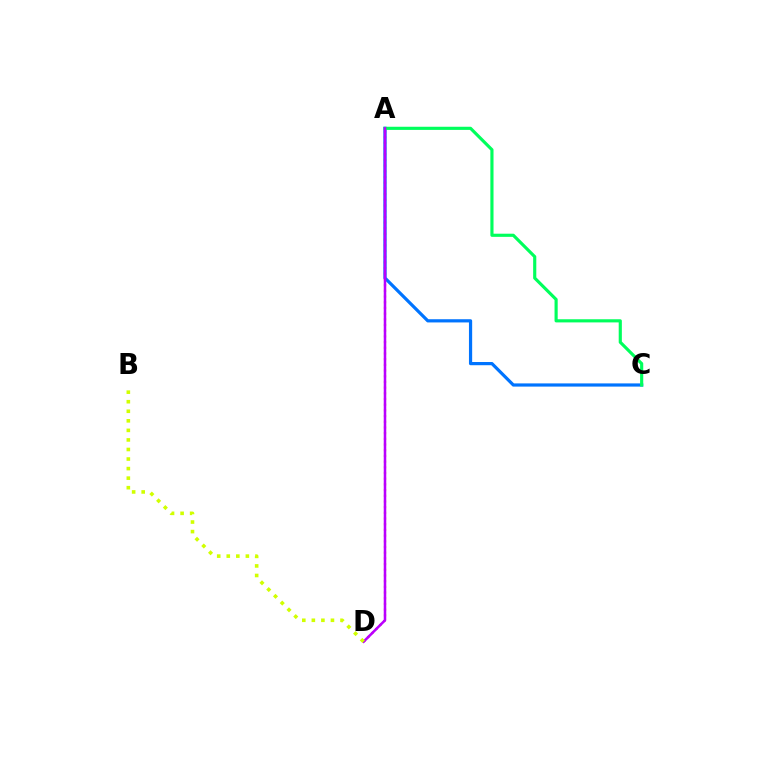{('A', 'C'): [{'color': '#0074ff', 'line_style': 'solid', 'thickness': 2.31}, {'color': '#00ff5c', 'line_style': 'solid', 'thickness': 2.27}], ('A', 'D'): [{'color': '#ff0000', 'line_style': 'dotted', 'thickness': 1.55}, {'color': '#b900ff', 'line_style': 'solid', 'thickness': 1.83}], ('B', 'D'): [{'color': '#d1ff00', 'line_style': 'dotted', 'thickness': 2.6}]}